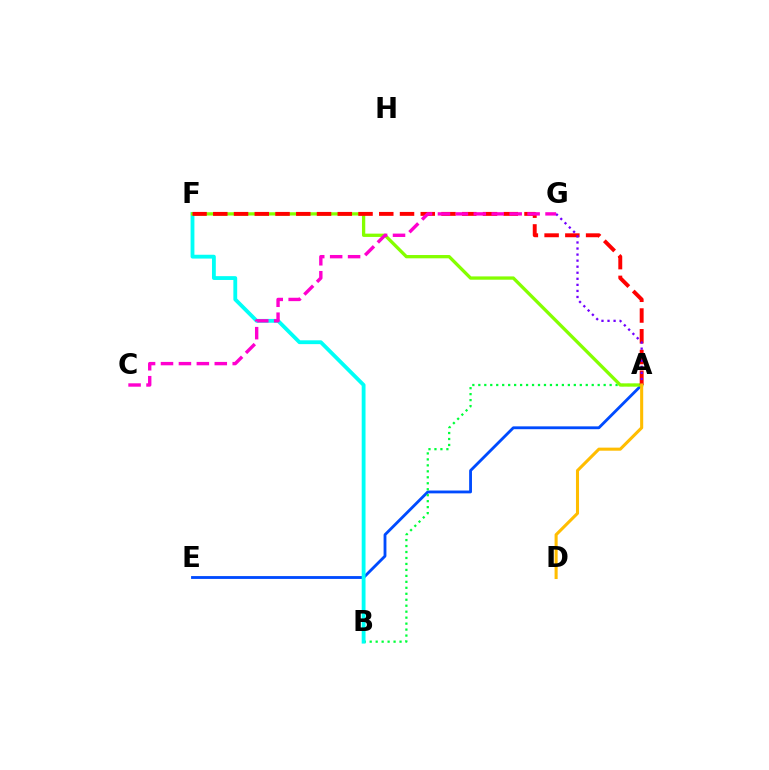{('A', 'E'): [{'color': '#004bff', 'line_style': 'solid', 'thickness': 2.04}], ('A', 'B'): [{'color': '#00ff39', 'line_style': 'dotted', 'thickness': 1.62}], ('B', 'F'): [{'color': '#00fff6', 'line_style': 'solid', 'thickness': 2.75}], ('A', 'F'): [{'color': '#84ff00', 'line_style': 'solid', 'thickness': 2.37}, {'color': '#ff0000', 'line_style': 'dashed', 'thickness': 2.82}], ('A', 'G'): [{'color': '#7200ff', 'line_style': 'dotted', 'thickness': 1.64}], ('A', 'D'): [{'color': '#ffbd00', 'line_style': 'solid', 'thickness': 2.21}], ('C', 'G'): [{'color': '#ff00cf', 'line_style': 'dashed', 'thickness': 2.44}]}